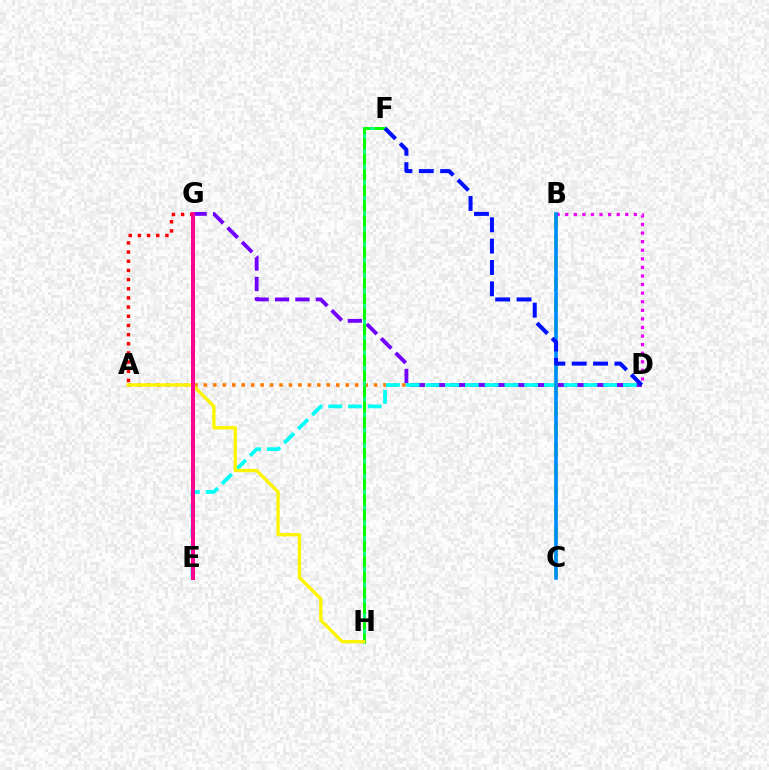{('A', 'G'): [{'color': '#ff0000', 'line_style': 'dotted', 'thickness': 2.49}], ('A', 'D'): [{'color': '#ff7c00', 'line_style': 'dotted', 'thickness': 2.57}], ('D', 'G'): [{'color': '#7200ff', 'line_style': 'dashed', 'thickness': 2.77}], ('F', 'H'): [{'color': '#00ff74', 'line_style': 'solid', 'thickness': 2.05}, {'color': '#08ff00', 'line_style': 'dashed', 'thickness': 2.1}], ('D', 'E'): [{'color': '#00fff6', 'line_style': 'dashed', 'thickness': 2.68}], ('B', 'C'): [{'color': '#84ff00', 'line_style': 'dashed', 'thickness': 2.83}, {'color': '#008cff', 'line_style': 'solid', 'thickness': 2.62}], ('B', 'D'): [{'color': '#ee00ff', 'line_style': 'dotted', 'thickness': 2.33}], ('A', 'H'): [{'color': '#fcf500', 'line_style': 'solid', 'thickness': 2.41}], ('E', 'G'): [{'color': '#ff0094', 'line_style': 'solid', 'thickness': 2.89}], ('D', 'F'): [{'color': '#0010ff', 'line_style': 'dashed', 'thickness': 2.9}]}